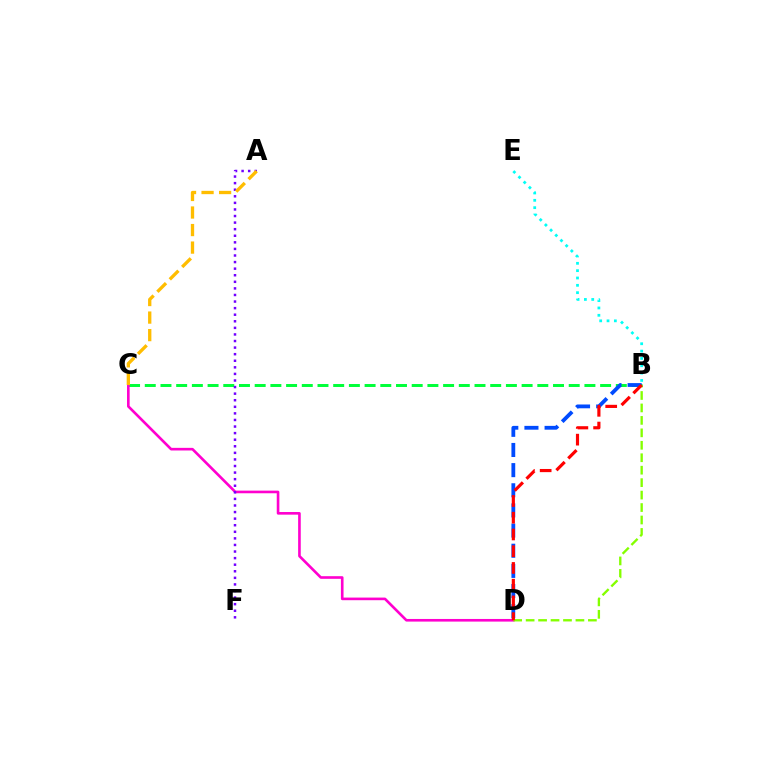{('B', 'E'): [{'color': '#00fff6', 'line_style': 'dotted', 'thickness': 1.99}], ('B', 'C'): [{'color': '#00ff39', 'line_style': 'dashed', 'thickness': 2.13}], ('B', 'D'): [{'color': '#004bff', 'line_style': 'dashed', 'thickness': 2.74}, {'color': '#84ff00', 'line_style': 'dashed', 'thickness': 1.69}, {'color': '#ff0000', 'line_style': 'dashed', 'thickness': 2.27}], ('C', 'D'): [{'color': '#ff00cf', 'line_style': 'solid', 'thickness': 1.89}], ('A', 'F'): [{'color': '#7200ff', 'line_style': 'dotted', 'thickness': 1.79}], ('A', 'C'): [{'color': '#ffbd00', 'line_style': 'dashed', 'thickness': 2.38}]}